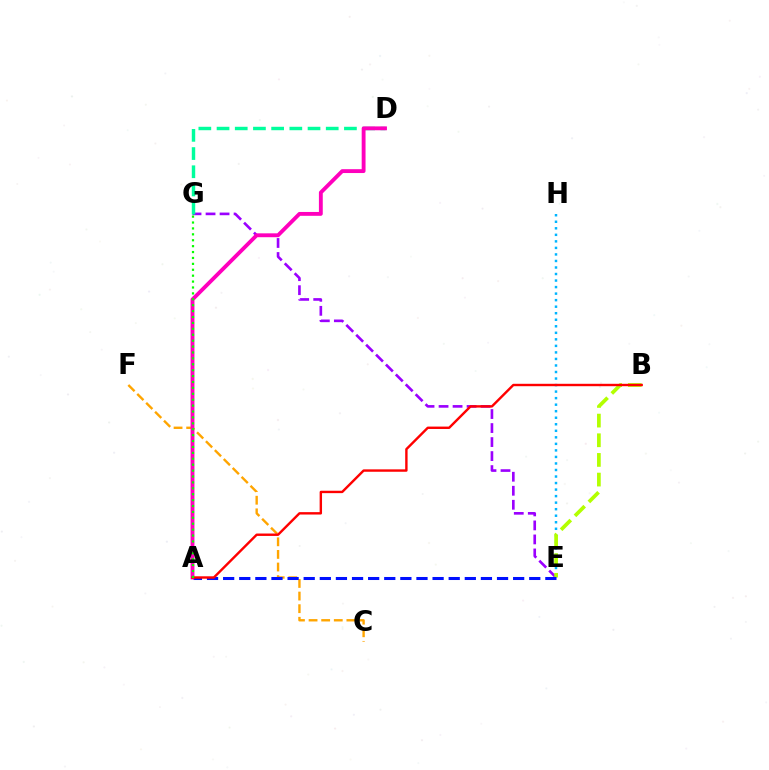{('E', 'H'): [{'color': '#00b5ff', 'line_style': 'dotted', 'thickness': 1.77}], ('E', 'G'): [{'color': '#9b00ff', 'line_style': 'dashed', 'thickness': 1.9}], ('B', 'E'): [{'color': '#b3ff00', 'line_style': 'dashed', 'thickness': 2.67}], ('C', 'F'): [{'color': '#ffa500', 'line_style': 'dashed', 'thickness': 1.71}], ('A', 'E'): [{'color': '#0010ff', 'line_style': 'dashed', 'thickness': 2.19}], ('D', 'G'): [{'color': '#00ff9d', 'line_style': 'dashed', 'thickness': 2.47}], ('A', 'D'): [{'color': '#ff00bd', 'line_style': 'solid', 'thickness': 2.78}], ('A', 'B'): [{'color': '#ff0000', 'line_style': 'solid', 'thickness': 1.73}], ('A', 'G'): [{'color': '#08ff00', 'line_style': 'dotted', 'thickness': 1.6}]}